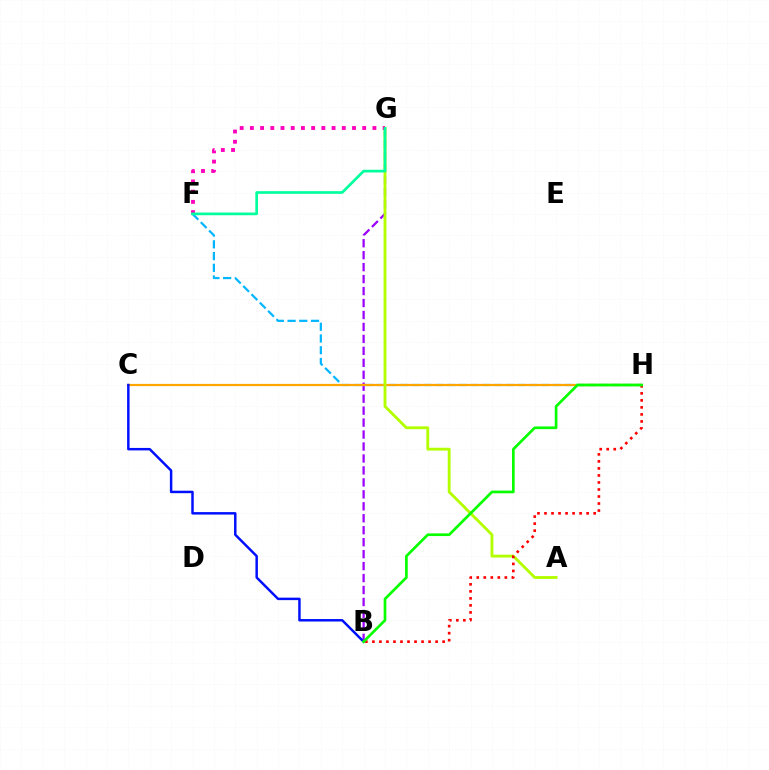{('B', 'G'): [{'color': '#9b00ff', 'line_style': 'dashed', 'thickness': 1.62}], ('F', 'H'): [{'color': '#00b5ff', 'line_style': 'dashed', 'thickness': 1.59}], ('C', 'H'): [{'color': '#ffa500', 'line_style': 'solid', 'thickness': 1.59}], ('A', 'G'): [{'color': '#b3ff00', 'line_style': 'solid', 'thickness': 2.06}], ('F', 'G'): [{'color': '#ff00bd', 'line_style': 'dotted', 'thickness': 2.77}, {'color': '#00ff9d', 'line_style': 'solid', 'thickness': 1.94}], ('B', 'H'): [{'color': '#ff0000', 'line_style': 'dotted', 'thickness': 1.91}, {'color': '#08ff00', 'line_style': 'solid', 'thickness': 1.94}], ('B', 'C'): [{'color': '#0010ff', 'line_style': 'solid', 'thickness': 1.78}]}